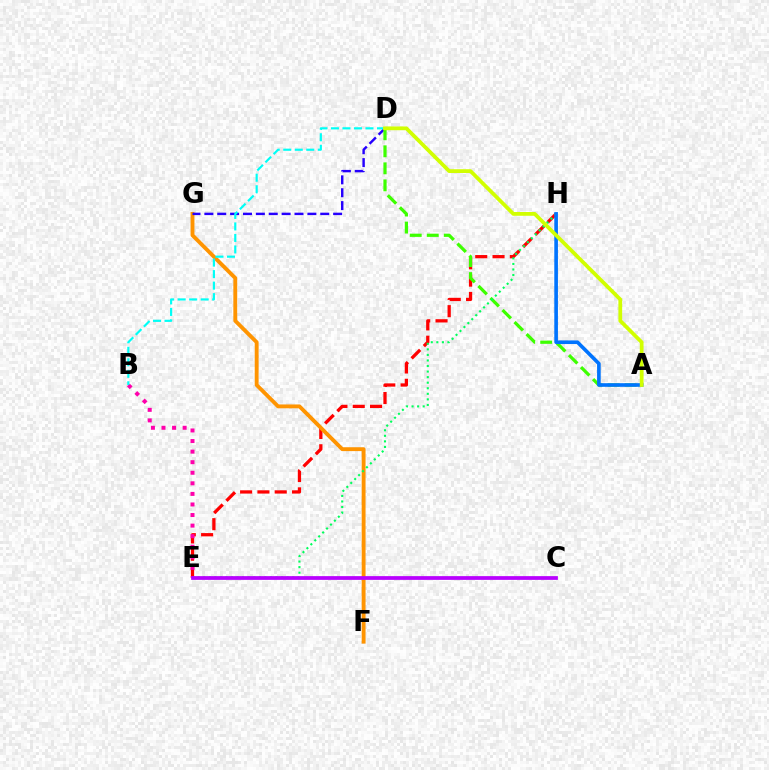{('E', 'H'): [{'color': '#ff0000', 'line_style': 'dashed', 'thickness': 2.35}, {'color': '#00ff5c', 'line_style': 'dotted', 'thickness': 1.51}], ('F', 'G'): [{'color': '#ff9400', 'line_style': 'solid', 'thickness': 2.79}], ('D', 'G'): [{'color': '#2500ff', 'line_style': 'dashed', 'thickness': 1.75}], ('A', 'D'): [{'color': '#3dff00', 'line_style': 'dashed', 'thickness': 2.31}, {'color': '#d1ff00', 'line_style': 'solid', 'thickness': 2.71}], ('B', 'E'): [{'color': '#ff00ac', 'line_style': 'dotted', 'thickness': 2.87}], ('C', 'E'): [{'color': '#b900ff', 'line_style': 'solid', 'thickness': 2.7}], ('B', 'D'): [{'color': '#00fff6', 'line_style': 'dashed', 'thickness': 1.56}], ('A', 'H'): [{'color': '#0074ff', 'line_style': 'solid', 'thickness': 2.62}]}